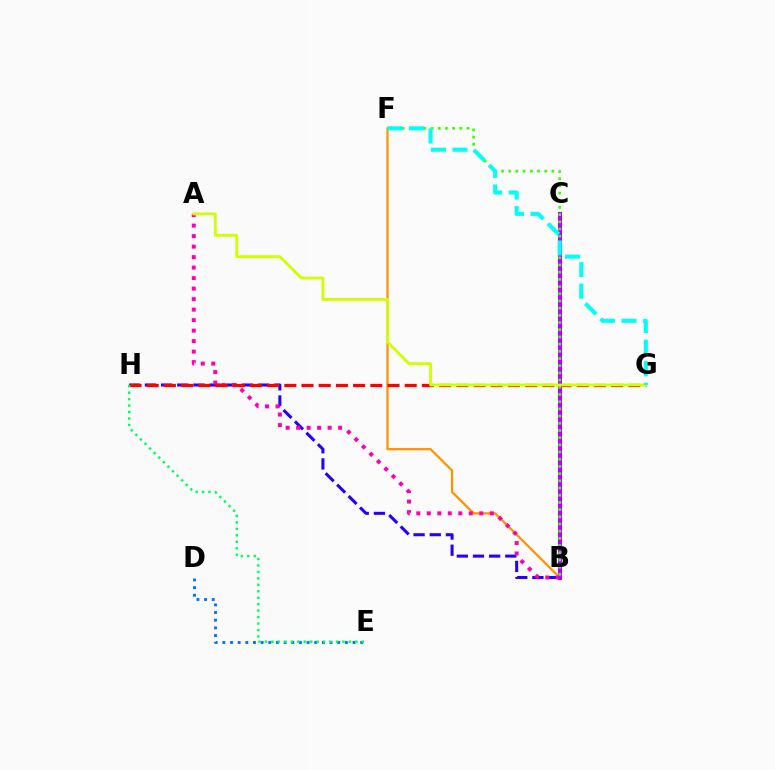{('B', 'F'): [{'color': '#ff9400', 'line_style': 'solid', 'thickness': 1.62}, {'color': '#3dff00', 'line_style': 'dotted', 'thickness': 1.95}], ('B', 'H'): [{'color': '#2500ff', 'line_style': 'dashed', 'thickness': 2.2}], ('A', 'B'): [{'color': '#ff00ac', 'line_style': 'dotted', 'thickness': 2.85}], ('G', 'H'): [{'color': '#ff0000', 'line_style': 'dashed', 'thickness': 2.34}], ('B', 'C'): [{'color': '#b900ff', 'line_style': 'solid', 'thickness': 2.96}], ('D', 'E'): [{'color': '#0074ff', 'line_style': 'dotted', 'thickness': 2.08}], ('A', 'G'): [{'color': '#d1ff00', 'line_style': 'solid', 'thickness': 2.05}], ('E', 'H'): [{'color': '#00ff5c', 'line_style': 'dotted', 'thickness': 1.75}], ('F', 'G'): [{'color': '#00fff6', 'line_style': 'dashed', 'thickness': 2.93}]}